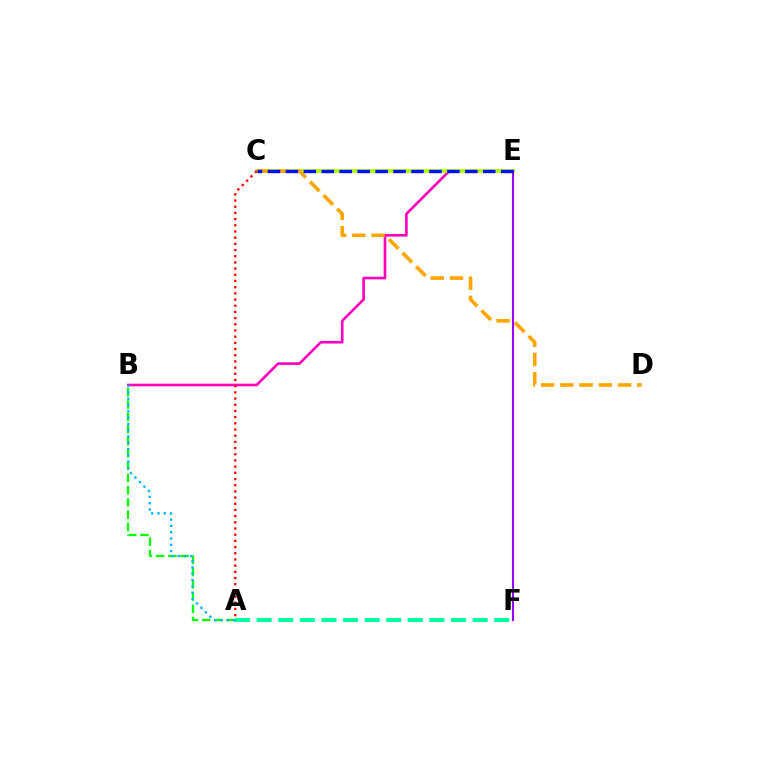{('B', 'E'): [{'color': '#ff00bd', 'line_style': 'solid', 'thickness': 1.9}], ('C', 'E'): [{'color': '#b3ff00', 'line_style': 'solid', 'thickness': 2.73}, {'color': '#0010ff', 'line_style': 'dashed', 'thickness': 2.44}], ('C', 'D'): [{'color': '#ffa500', 'line_style': 'dashed', 'thickness': 2.61}], ('E', 'F'): [{'color': '#9b00ff', 'line_style': 'solid', 'thickness': 1.5}], ('A', 'B'): [{'color': '#08ff00', 'line_style': 'dashed', 'thickness': 1.66}, {'color': '#00b5ff', 'line_style': 'dotted', 'thickness': 1.71}], ('A', 'F'): [{'color': '#00ff9d', 'line_style': 'dashed', 'thickness': 2.93}], ('A', 'C'): [{'color': '#ff0000', 'line_style': 'dotted', 'thickness': 1.68}]}